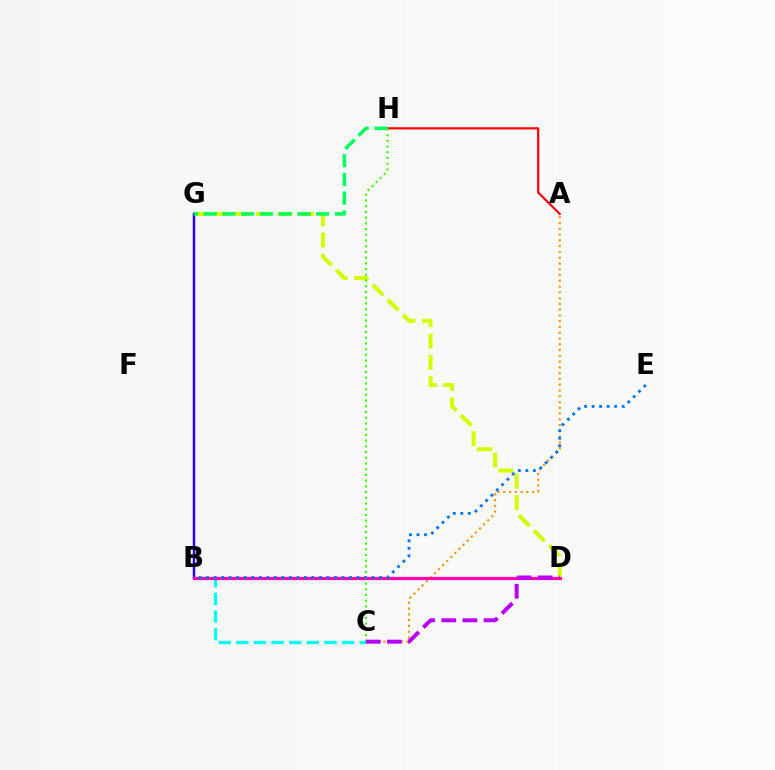{('A', 'H'): [{'color': '#ff0000', 'line_style': 'solid', 'thickness': 1.59}], ('A', 'C'): [{'color': '#ff9400', 'line_style': 'dotted', 'thickness': 1.57}], ('D', 'G'): [{'color': '#d1ff00', 'line_style': 'dashed', 'thickness': 2.9}], ('B', 'G'): [{'color': '#2500ff', 'line_style': 'solid', 'thickness': 1.76}], ('B', 'C'): [{'color': '#00fff6', 'line_style': 'dashed', 'thickness': 2.39}], ('B', 'D'): [{'color': '#ff00ac', 'line_style': 'solid', 'thickness': 2.31}], ('C', 'H'): [{'color': '#3dff00', 'line_style': 'dotted', 'thickness': 1.55}], ('G', 'H'): [{'color': '#00ff5c', 'line_style': 'dashed', 'thickness': 2.55}], ('B', 'E'): [{'color': '#0074ff', 'line_style': 'dotted', 'thickness': 2.04}], ('C', 'D'): [{'color': '#b900ff', 'line_style': 'dashed', 'thickness': 2.86}]}